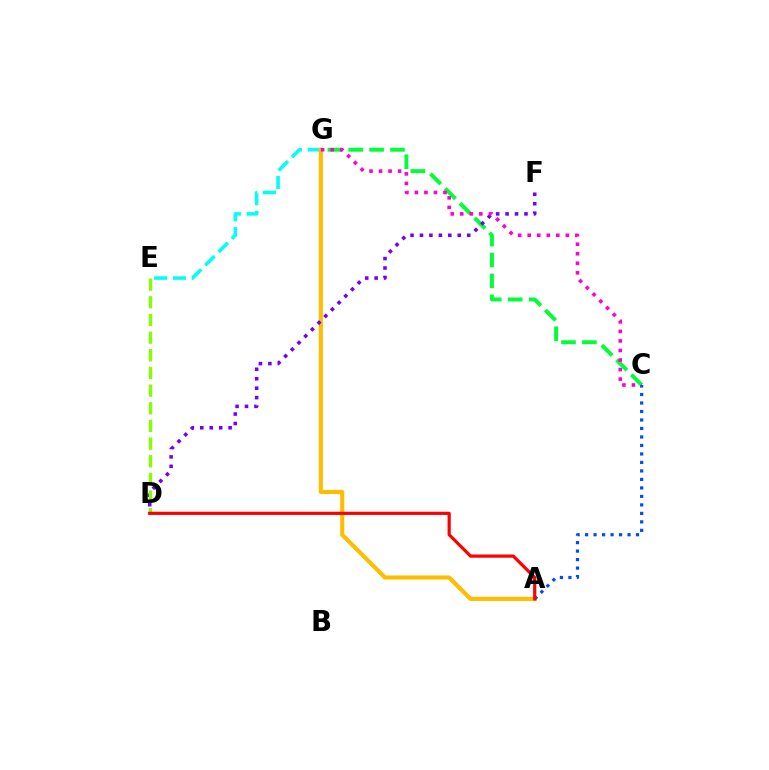{('E', 'G'): [{'color': '#00fff6', 'line_style': 'dashed', 'thickness': 2.55}], ('A', 'G'): [{'color': '#ffbd00', 'line_style': 'solid', 'thickness': 2.96}], ('C', 'G'): [{'color': '#00ff39', 'line_style': 'dashed', 'thickness': 2.84}, {'color': '#ff00cf', 'line_style': 'dotted', 'thickness': 2.59}], ('D', 'F'): [{'color': '#7200ff', 'line_style': 'dotted', 'thickness': 2.57}], ('A', 'C'): [{'color': '#004bff', 'line_style': 'dotted', 'thickness': 2.31}], ('D', 'E'): [{'color': '#84ff00', 'line_style': 'dashed', 'thickness': 2.4}], ('A', 'D'): [{'color': '#ff0000', 'line_style': 'solid', 'thickness': 2.3}]}